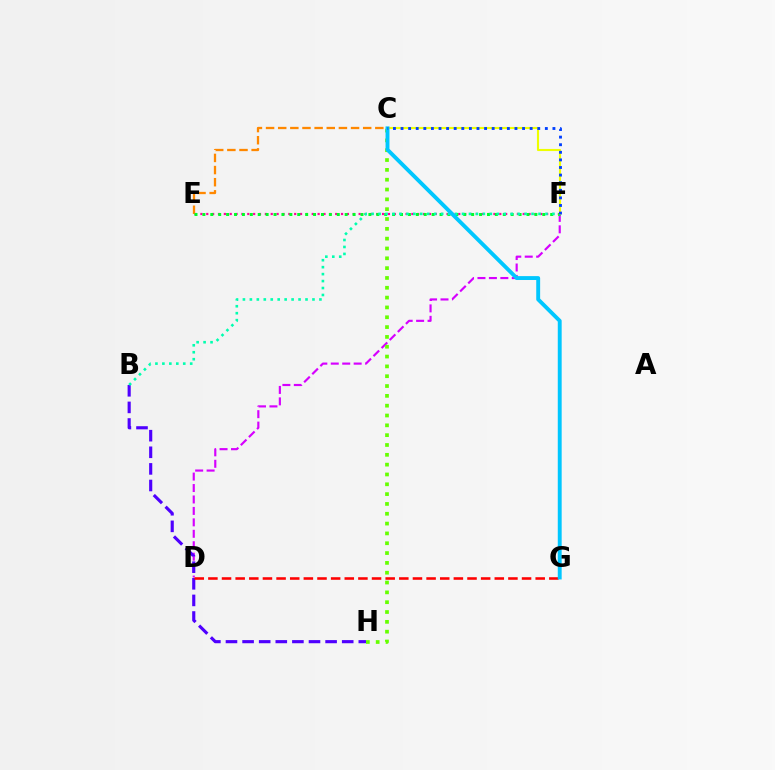{('D', 'F'): [{'color': '#d600ff', 'line_style': 'dashed', 'thickness': 1.55}], ('E', 'F'): [{'color': '#ff00a0', 'line_style': 'dotted', 'thickness': 1.59}, {'color': '#00ff27', 'line_style': 'dotted', 'thickness': 2.15}], ('B', 'H'): [{'color': '#4f00ff', 'line_style': 'dashed', 'thickness': 2.26}], ('C', 'E'): [{'color': '#ff8800', 'line_style': 'dashed', 'thickness': 1.65}], ('C', 'F'): [{'color': '#eeff00', 'line_style': 'solid', 'thickness': 1.52}, {'color': '#003fff', 'line_style': 'dotted', 'thickness': 2.06}], ('D', 'G'): [{'color': '#ff0000', 'line_style': 'dashed', 'thickness': 1.85}], ('C', 'H'): [{'color': '#66ff00', 'line_style': 'dotted', 'thickness': 2.67}], ('B', 'F'): [{'color': '#00ffaf', 'line_style': 'dotted', 'thickness': 1.89}], ('C', 'G'): [{'color': '#00c7ff', 'line_style': 'solid', 'thickness': 2.8}]}